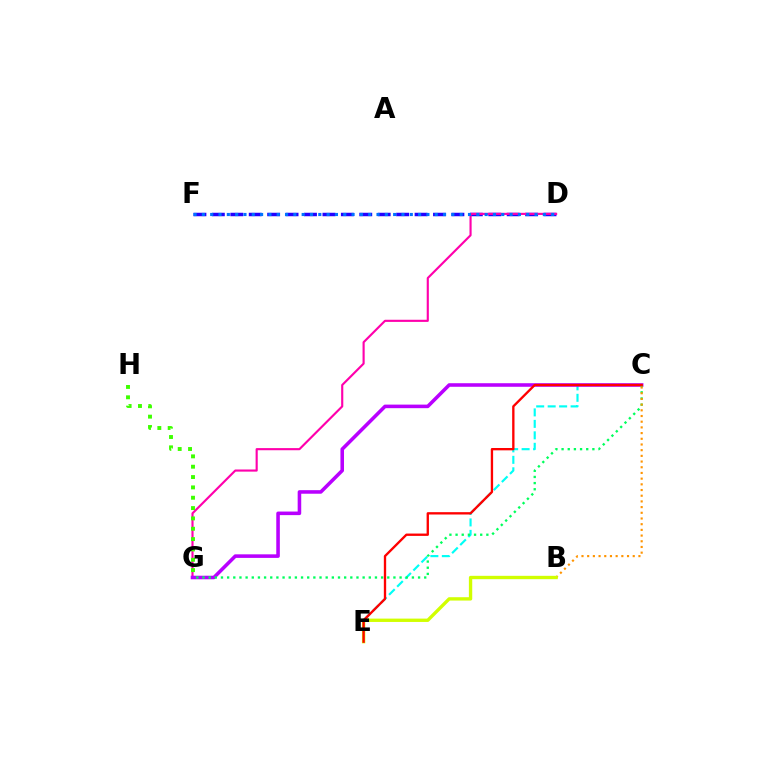{('C', 'E'): [{'color': '#00fff6', 'line_style': 'dashed', 'thickness': 1.56}, {'color': '#ff0000', 'line_style': 'solid', 'thickness': 1.68}], ('D', 'F'): [{'color': '#2500ff', 'line_style': 'dashed', 'thickness': 2.5}, {'color': '#0074ff', 'line_style': 'dotted', 'thickness': 2.26}], ('D', 'G'): [{'color': '#ff00ac', 'line_style': 'solid', 'thickness': 1.54}], ('C', 'G'): [{'color': '#b900ff', 'line_style': 'solid', 'thickness': 2.57}, {'color': '#00ff5c', 'line_style': 'dotted', 'thickness': 1.67}], ('B', 'C'): [{'color': '#ff9400', 'line_style': 'dotted', 'thickness': 1.55}], ('B', 'E'): [{'color': '#d1ff00', 'line_style': 'solid', 'thickness': 2.41}], ('G', 'H'): [{'color': '#3dff00', 'line_style': 'dotted', 'thickness': 2.81}]}